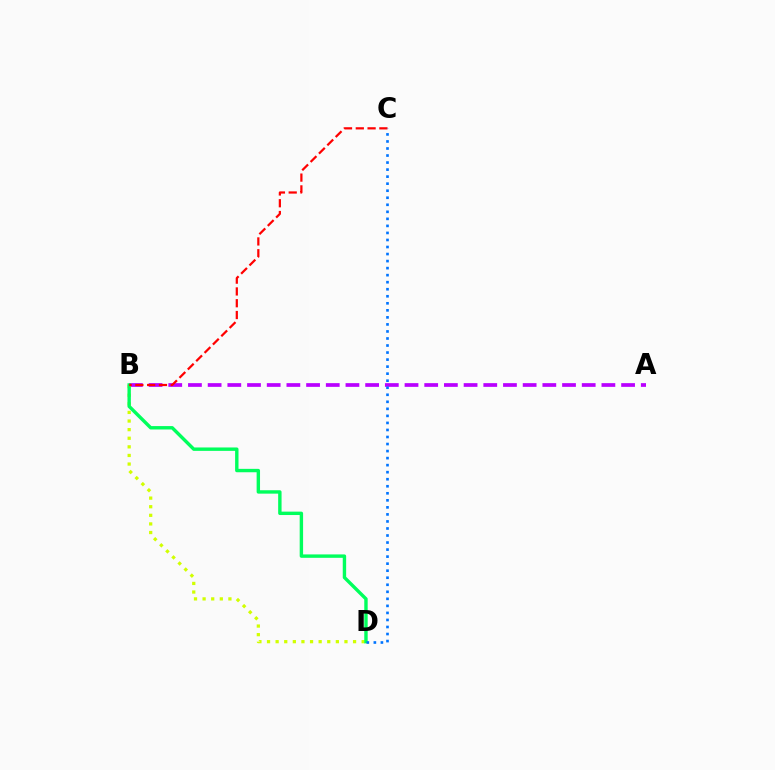{('A', 'B'): [{'color': '#b900ff', 'line_style': 'dashed', 'thickness': 2.67}], ('B', 'D'): [{'color': '#d1ff00', 'line_style': 'dotted', 'thickness': 2.34}, {'color': '#00ff5c', 'line_style': 'solid', 'thickness': 2.45}], ('B', 'C'): [{'color': '#ff0000', 'line_style': 'dashed', 'thickness': 1.6}], ('C', 'D'): [{'color': '#0074ff', 'line_style': 'dotted', 'thickness': 1.91}]}